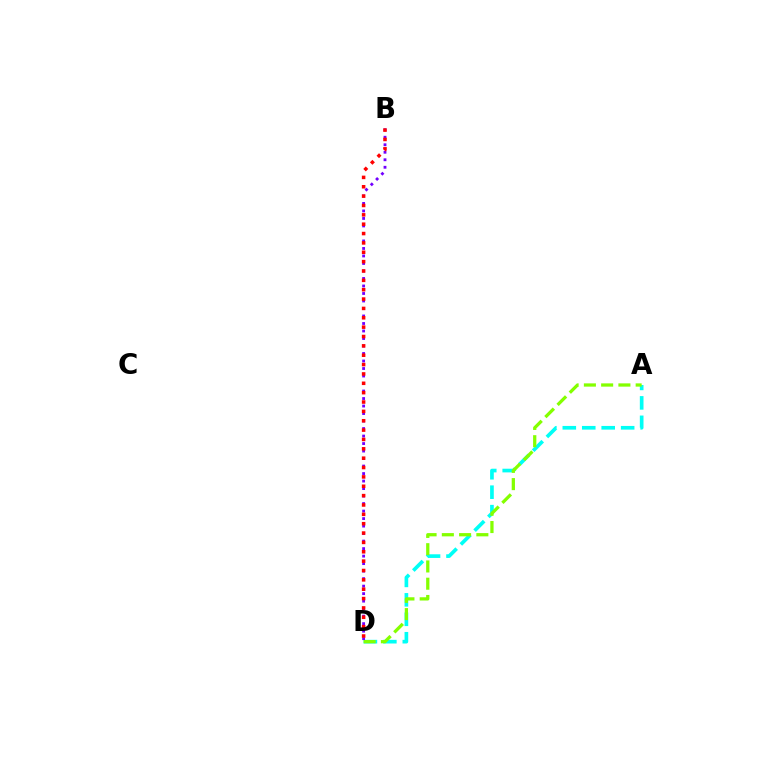{('A', 'D'): [{'color': '#00fff6', 'line_style': 'dashed', 'thickness': 2.64}, {'color': '#84ff00', 'line_style': 'dashed', 'thickness': 2.34}], ('B', 'D'): [{'color': '#7200ff', 'line_style': 'dotted', 'thickness': 2.04}, {'color': '#ff0000', 'line_style': 'dotted', 'thickness': 2.54}]}